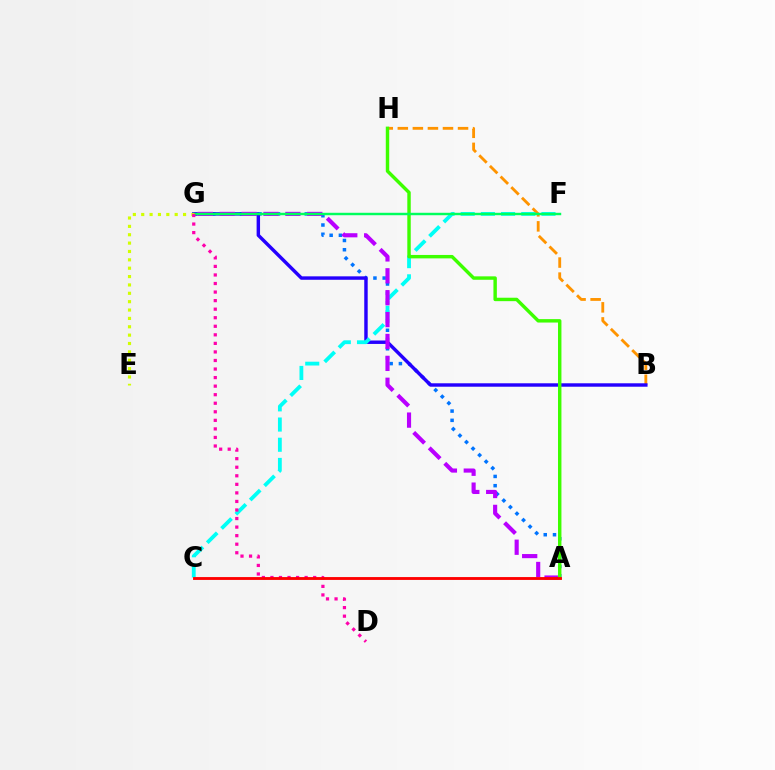{('B', 'H'): [{'color': '#ff9400', 'line_style': 'dashed', 'thickness': 2.04}], ('A', 'G'): [{'color': '#0074ff', 'line_style': 'dotted', 'thickness': 2.51}, {'color': '#b900ff', 'line_style': 'dashed', 'thickness': 2.97}], ('B', 'G'): [{'color': '#2500ff', 'line_style': 'solid', 'thickness': 2.47}], ('C', 'F'): [{'color': '#00fff6', 'line_style': 'dashed', 'thickness': 2.74}], ('A', 'H'): [{'color': '#3dff00', 'line_style': 'solid', 'thickness': 2.47}], ('F', 'G'): [{'color': '#00ff5c', 'line_style': 'solid', 'thickness': 1.76}], ('E', 'G'): [{'color': '#d1ff00', 'line_style': 'dotted', 'thickness': 2.27}], ('D', 'G'): [{'color': '#ff00ac', 'line_style': 'dotted', 'thickness': 2.32}], ('A', 'C'): [{'color': '#ff0000', 'line_style': 'solid', 'thickness': 2.06}]}